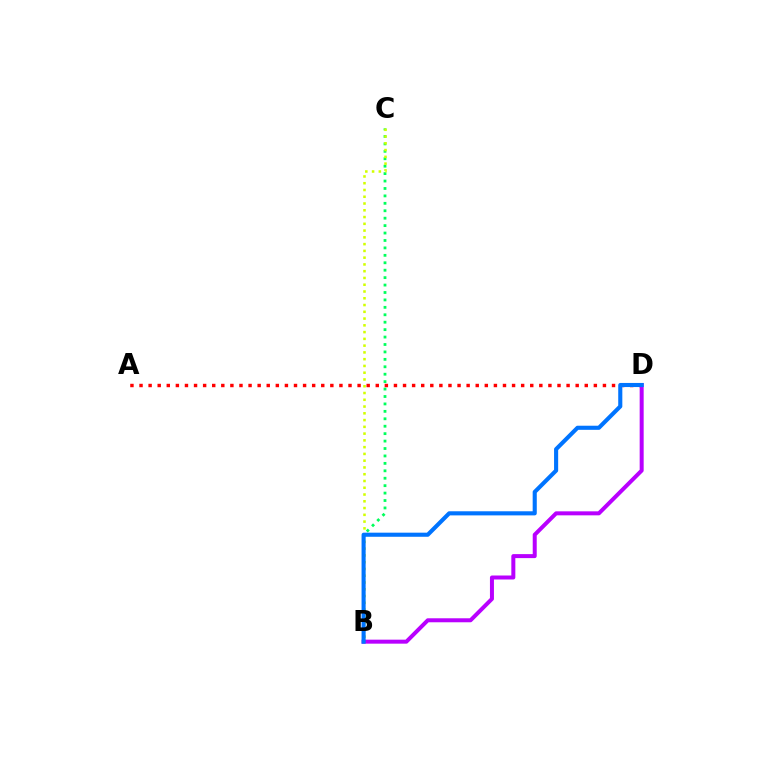{('B', 'C'): [{'color': '#00ff5c', 'line_style': 'dotted', 'thickness': 2.02}, {'color': '#d1ff00', 'line_style': 'dotted', 'thickness': 1.84}], ('A', 'D'): [{'color': '#ff0000', 'line_style': 'dotted', 'thickness': 2.47}], ('B', 'D'): [{'color': '#b900ff', 'line_style': 'solid', 'thickness': 2.88}, {'color': '#0074ff', 'line_style': 'solid', 'thickness': 2.95}]}